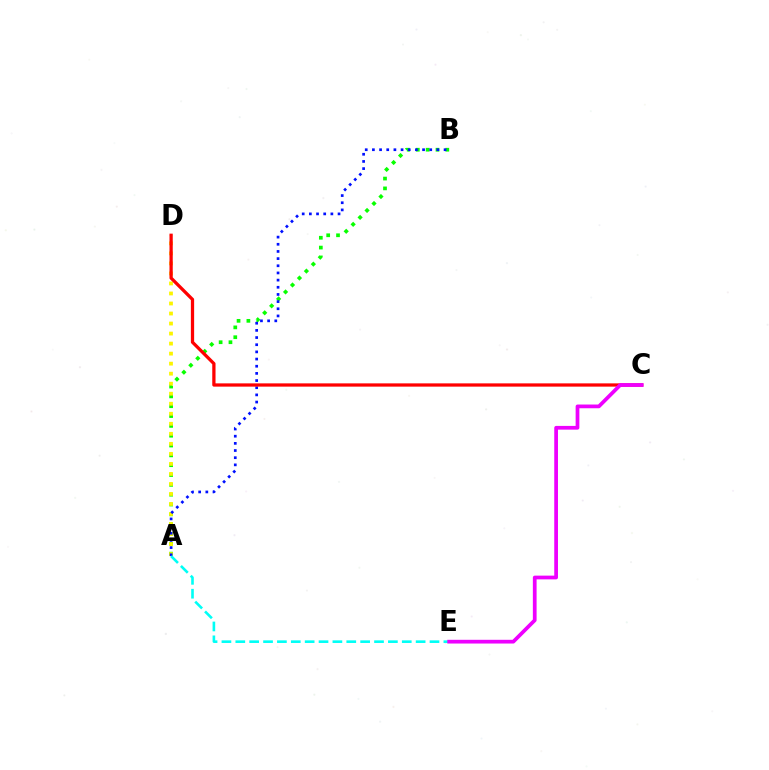{('A', 'B'): [{'color': '#08ff00', 'line_style': 'dotted', 'thickness': 2.67}, {'color': '#0010ff', 'line_style': 'dotted', 'thickness': 1.95}], ('A', 'D'): [{'color': '#fcf500', 'line_style': 'dotted', 'thickness': 2.72}], ('A', 'E'): [{'color': '#00fff6', 'line_style': 'dashed', 'thickness': 1.88}], ('C', 'D'): [{'color': '#ff0000', 'line_style': 'solid', 'thickness': 2.35}], ('C', 'E'): [{'color': '#ee00ff', 'line_style': 'solid', 'thickness': 2.69}]}